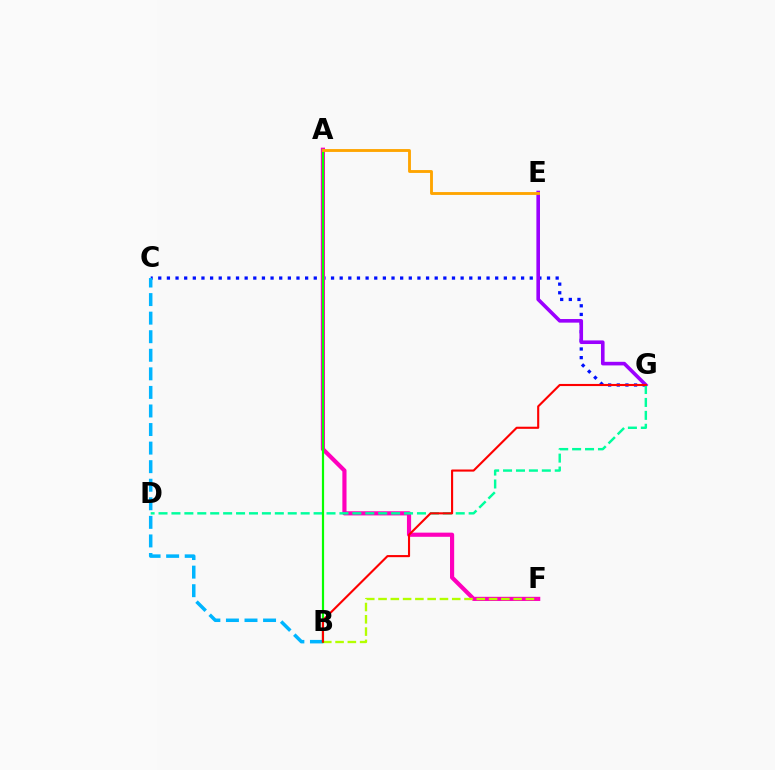{('C', 'G'): [{'color': '#0010ff', 'line_style': 'dotted', 'thickness': 2.35}], ('E', 'G'): [{'color': '#9b00ff', 'line_style': 'solid', 'thickness': 2.6}], ('B', 'C'): [{'color': '#00b5ff', 'line_style': 'dashed', 'thickness': 2.52}], ('A', 'F'): [{'color': '#ff00bd', 'line_style': 'solid', 'thickness': 2.99}], ('D', 'G'): [{'color': '#00ff9d', 'line_style': 'dashed', 'thickness': 1.76}], ('B', 'F'): [{'color': '#b3ff00', 'line_style': 'dashed', 'thickness': 1.67}], ('A', 'B'): [{'color': '#08ff00', 'line_style': 'solid', 'thickness': 1.58}], ('B', 'G'): [{'color': '#ff0000', 'line_style': 'solid', 'thickness': 1.52}], ('A', 'E'): [{'color': '#ffa500', 'line_style': 'solid', 'thickness': 2.06}]}